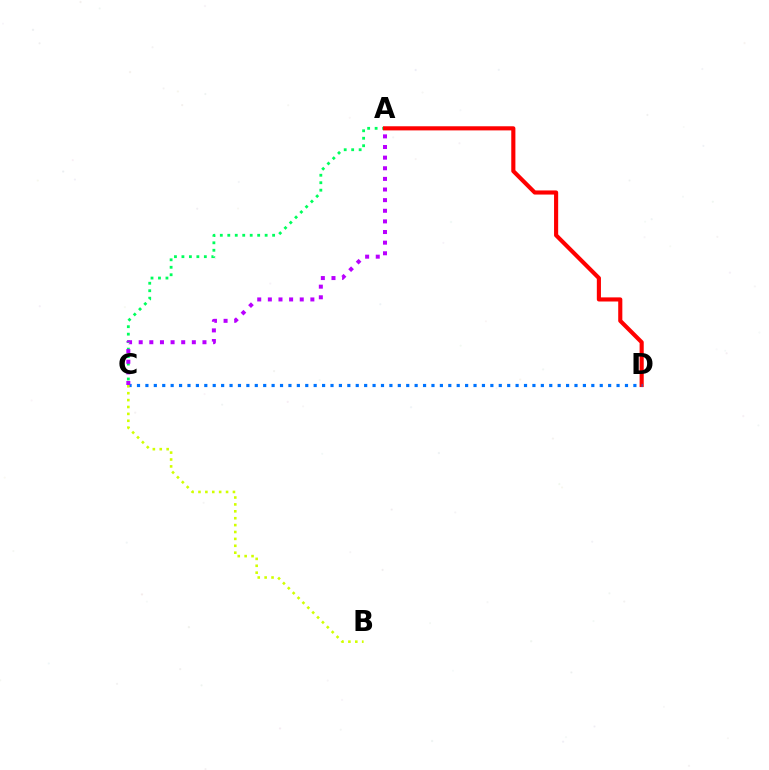{('A', 'C'): [{'color': '#00ff5c', 'line_style': 'dotted', 'thickness': 2.03}, {'color': '#b900ff', 'line_style': 'dotted', 'thickness': 2.89}], ('A', 'D'): [{'color': '#ff0000', 'line_style': 'solid', 'thickness': 2.97}], ('C', 'D'): [{'color': '#0074ff', 'line_style': 'dotted', 'thickness': 2.29}], ('B', 'C'): [{'color': '#d1ff00', 'line_style': 'dotted', 'thickness': 1.87}]}